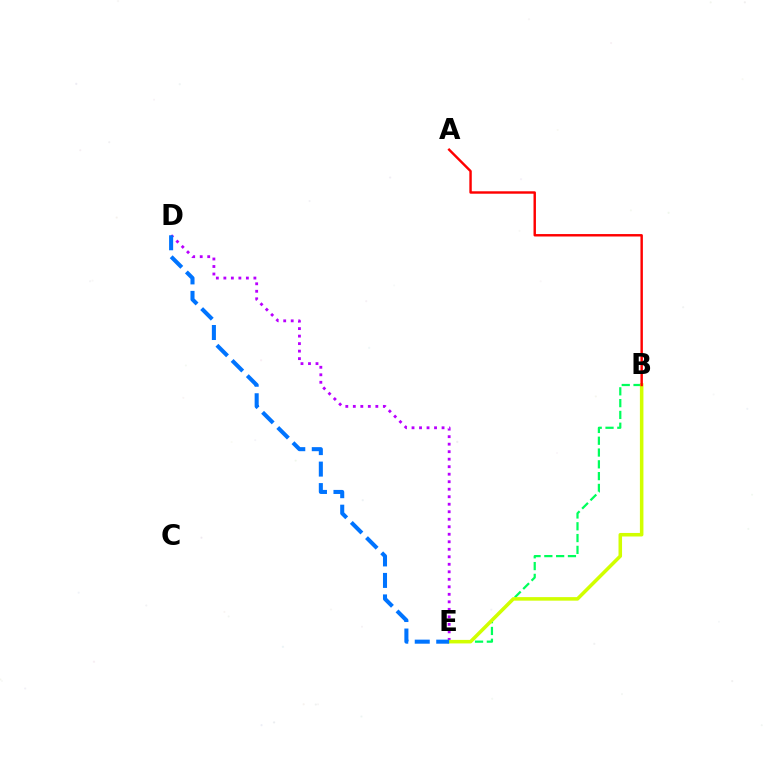{('D', 'E'): [{'color': '#b900ff', 'line_style': 'dotted', 'thickness': 2.04}, {'color': '#0074ff', 'line_style': 'dashed', 'thickness': 2.92}], ('B', 'E'): [{'color': '#00ff5c', 'line_style': 'dashed', 'thickness': 1.6}, {'color': '#d1ff00', 'line_style': 'solid', 'thickness': 2.54}], ('A', 'B'): [{'color': '#ff0000', 'line_style': 'solid', 'thickness': 1.75}]}